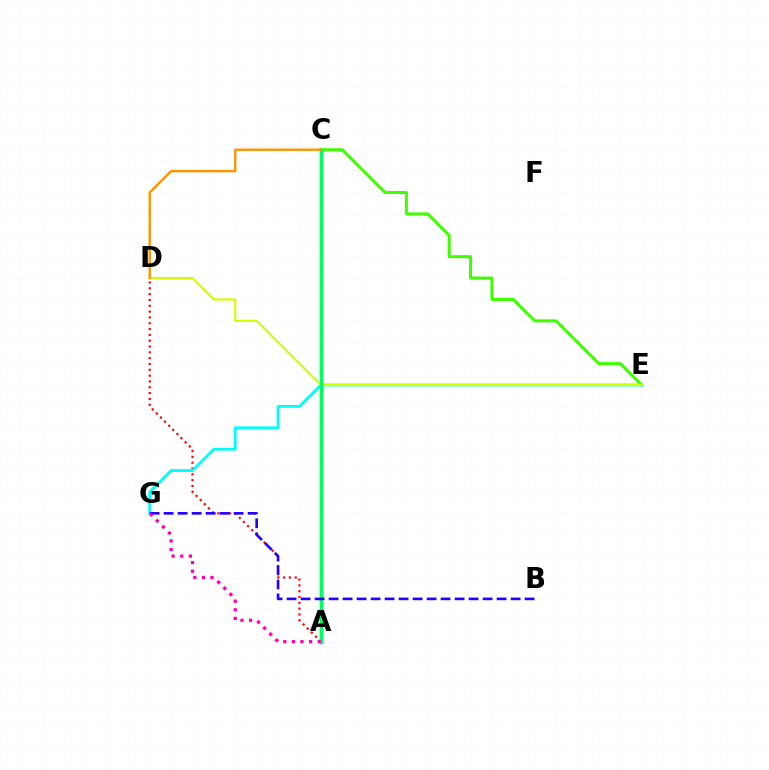{('A', 'D'): [{'color': '#ff0000', 'line_style': 'dotted', 'thickness': 1.58}], ('A', 'C'): [{'color': '#0074ff', 'line_style': 'solid', 'thickness': 2.41}, {'color': '#b900ff', 'line_style': 'dotted', 'thickness': 2.22}, {'color': '#00ff5c', 'line_style': 'solid', 'thickness': 2.26}], ('C', 'E'): [{'color': '#3dff00', 'line_style': 'solid', 'thickness': 2.16}], ('E', 'G'): [{'color': '#00fff6', 'line_style': 'solid', 'thickness': 2.01}], ('D', 'E'): [{'color': '#d1ff00', 'line_style': 'solid', 'thickness': 1.55}], ('B', 'G'): [{'color': '#2500ff', 'line_style': 'dashed', 'thickness': 1.9}], ('A', 'G'): [{'color': '#ff00ac', 'line_style': 'dotted', 'thickness': 2.34}], ('C', 'D'): [{'color': '#ff9400', 'line_style': 'solid', 'thickness': 1.73}]}